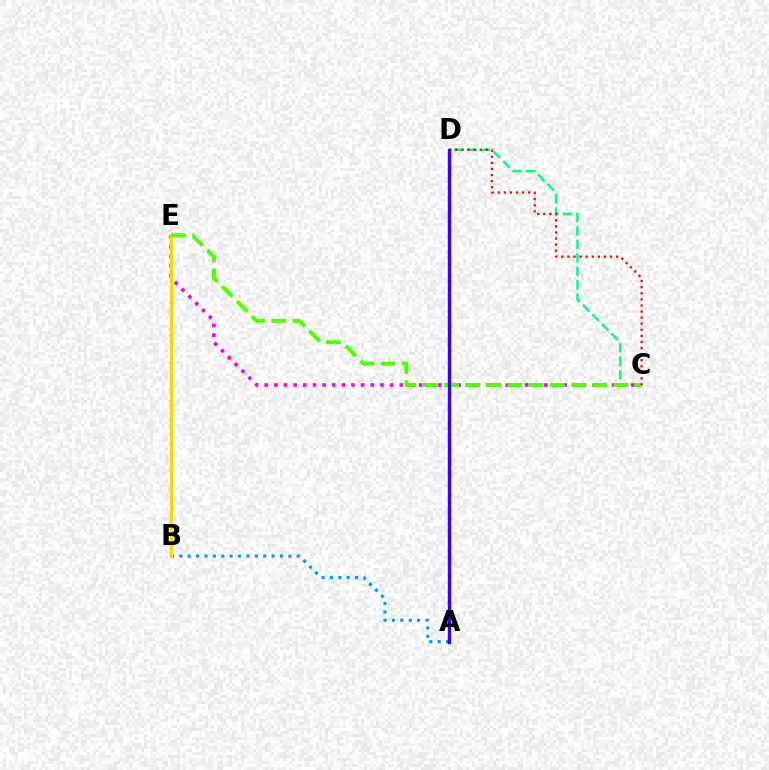{('A', 'B'): [{'color': '#009eff', 'line_style': 'dotted', 'thickness': 2.28}], ('C', 'D'): [{'color': '#00ff86', 'line_style': 'dashed', 'thickness': 1.83}, {'color': '#ff0000', 'line_style': 'dotted', 'thickness': 1.65}], ('C', 'E'): [{'color': '#ff00ed', 'line_style': 'dotted', 'thickness': 2.62}, {'color': '#4fff00', 'line_style': 'dashed', 'thickness': 2.88}], ('B', 'E'): [{'color': '#ffd500', 'line_style': 'solid', 'thickness': 2.2}], ('A', 'D'): [{'color': '#3700ff', 'line_style': 'solid', 'thickness': 2.45}]}